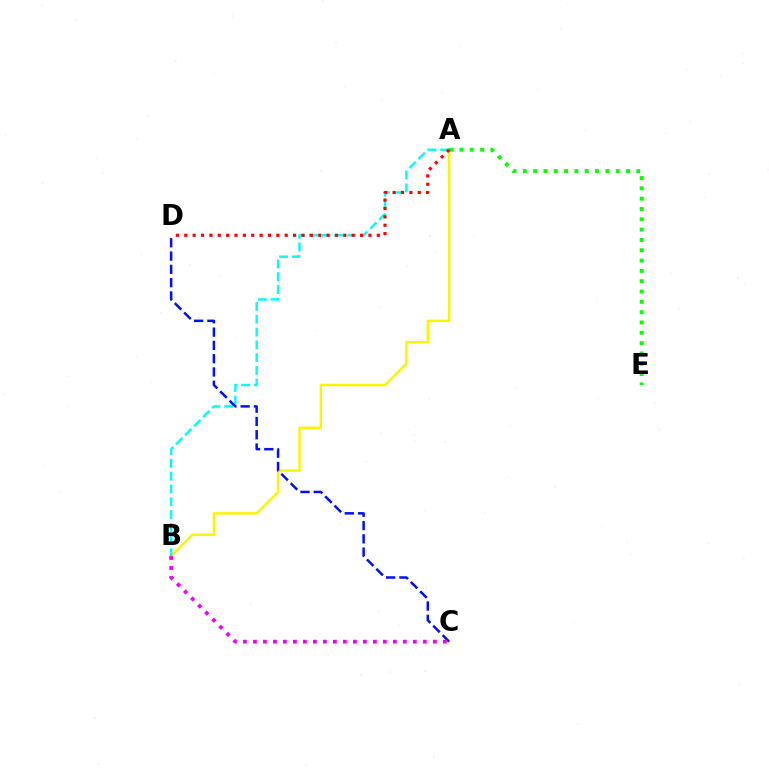{('A', 'B'): [{'color': '#fcf500', 'line_style': 'solid', 'thickness': 1.76}, {'color': '#00fff6', 'line_style': 'dashed', 'thickness': 1.74}], ('C', 'D'): [{'color': '#0010ff', 'line_style': 'dashed', 'thickness': 1.8}], ('B', 'C'): [{'color': '#ee00ff', 'line_style': 'dotted', 'thickness': 2.72}], ('A', 'E'): [{'color': '#08ff00', 'line_style': 'dotted', 'thickness': 2.8}], ('A', 'D'): [{'color': '#ff0000', 'line_style': 'dotted', 'thickness': 2.27}]}